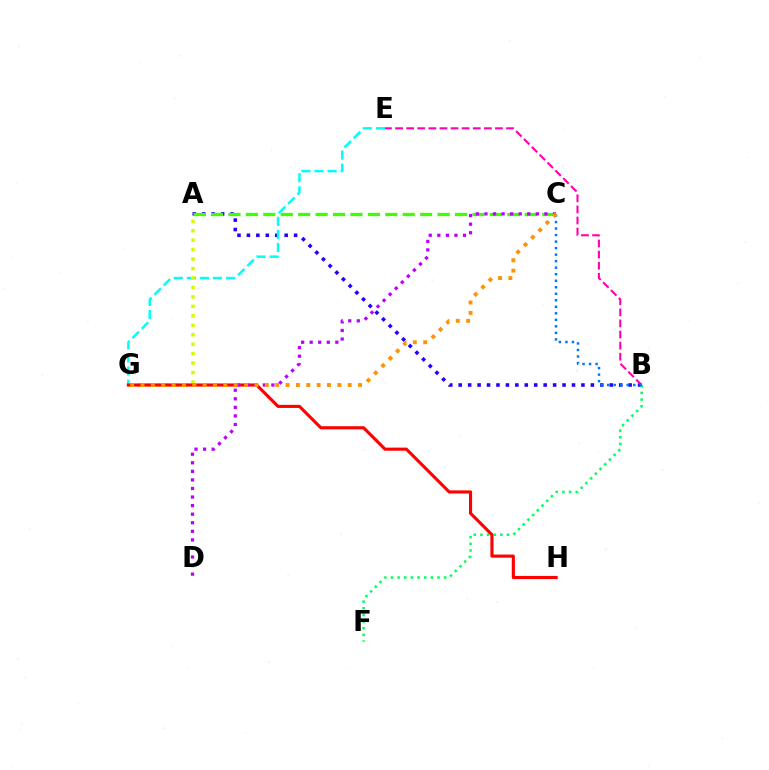{('A', 'B'): [{'color': '#2500ff', 'line_style': 'dotted', 'thickness': 2.57}], ('E', 'G'): [{'color': '#00fff6', 'line_style': 'dashed', 'thickness': 1.78}], ('B', 'F'): [{'color': '#00ff5c', 'line_style': 'dotted', 'thickness': 1.81}], ('A', 'C'): [{'color': '#3dff00', 'line_style': 'dashed', 'thickness': 2.37}], ('B', 'E'): [{'color': '#ff00ac', 'line_style': 'dashed', 'thickness': 1.51}], ('A', 'G'): [{'color': '#d1ff00', 'line_style': 'dotted', 'thickness': 2.57}], ('G', 'H'): [{'color': '#ff0000', 'line_style': 'solid', 'thickness': 2.24}], ('B', 'C'): [{'color': '#0074ff', 'line_style': 'dotted', 'thickness': 1.77}], ('C', 'D'): [{'color': '#b900ff', 'line_style': 'dotted', 'thickness': 2.33}], ('C', 'G'): [{'color': '#ff9400', 'line_style': 'dotted', 'thickness': 2.81}]}